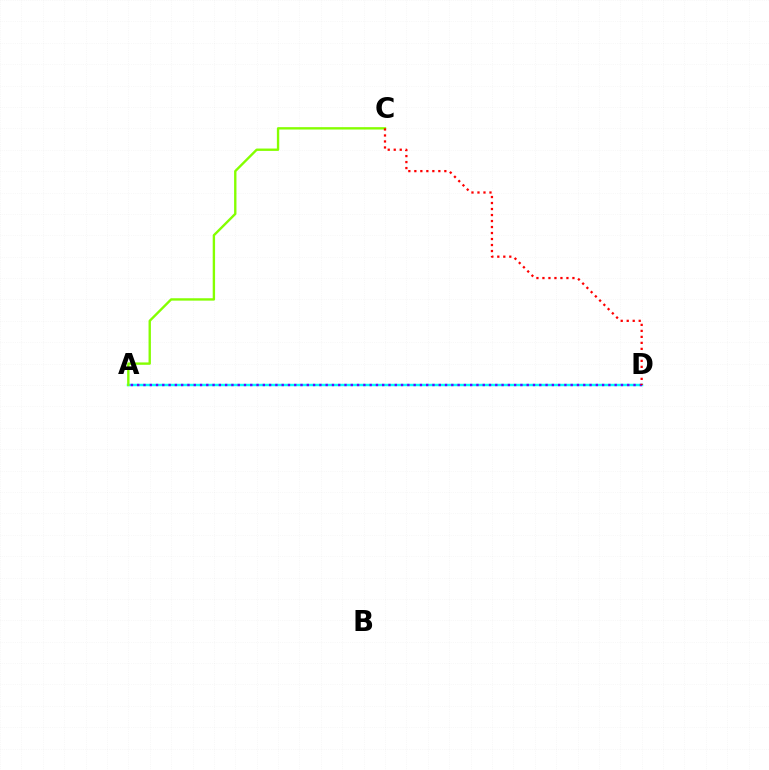{('A', 'D'): [{'color': '#00fff6', 'line_style': 'solid', 'thickness': 1.78}, {'color': '#7200ff', 'line_style': 'dotted', 'thickness': 1.71}], ('A', 'C'): [{'color': '#84ff00', 'line_style': 'solid', 'thickness': 1.71}], ('C', 'D'): [{'color': '#ff0000', 'line_style': 'dotted', 'thickness': 1.63}]}